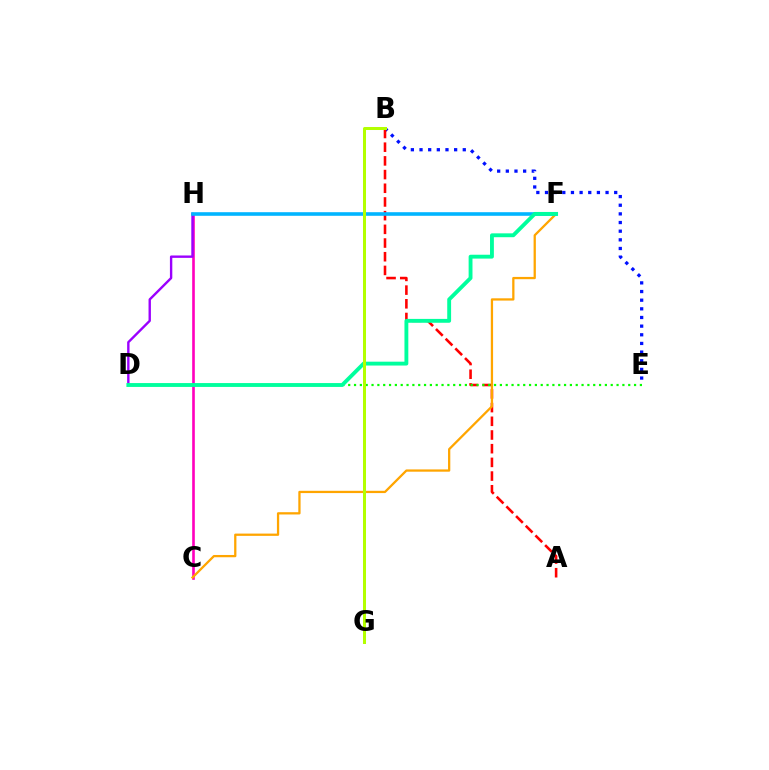{('C', 'H'): [{'color': '#ff00bd', 'line_style': 'solid', 'thickness': 1.9}], ('B', 'E'): [{'color': '#0010ff', 'line_style': 'dotted', 'thickness': 2.35}], ('A', 'B'): [{'color': '#ff0000', 'line_style': 'dashed', 'thickness': 1.86}], ('D', 'H'): [{'color': '#9b00ff', 'line_style': 'solid', 'thickness': 1.72}], ('C', 'F'): [{'color': '#ffa500', 'line_style': 'solid', 'thickness': 1.64}], ('F', 'H'): [{'color': '#00b5ff', 'line_style': 'solid', 'thickness': 2.59}], ('D', 'E'): [{'color': '#08ff00', 'line_style': 'dotted', 'thickness': 1.59}], ('D', 'F'): [{'color': '#00ff9d', 'line_style': 'solid', 'thickness': 2.78}], ('B', 'G'): [{'color': '#b3ff00', 'line_style': 'solid', 'thickness': 2.17}]}